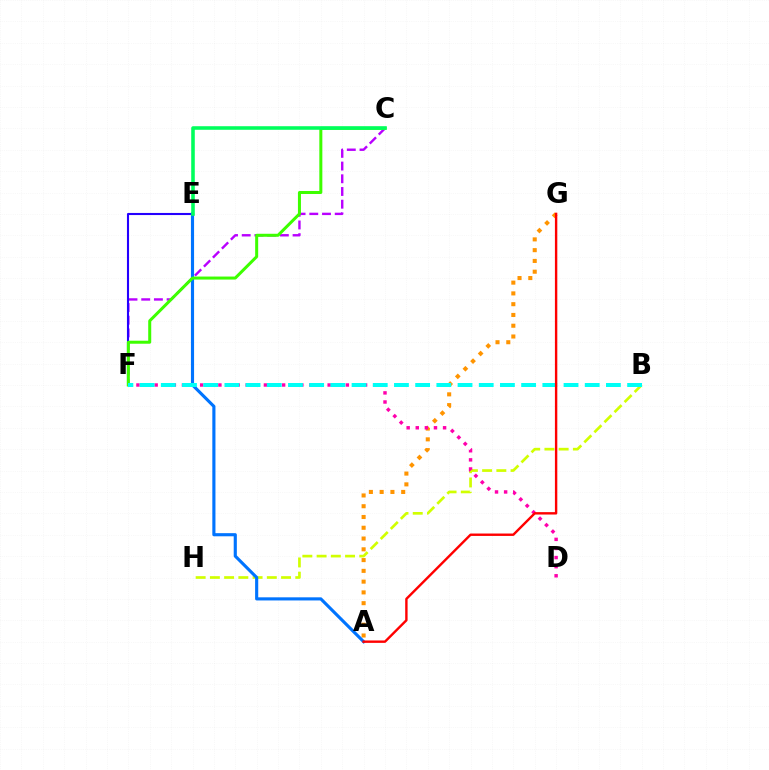{('C', 'F'): [{'color': '#b900ff', 'line_style': 'dashed', 'thickness': 1.73}, {'color': '#3dff00', 'line_style': 'solid', 'thickness': 2.17}], ('B', 'H'): [{'color': '#d1ff00', 'line_style': 'dashed', 'thickness': 1.93}], ('A', 'G'): [{'color': '#ff9400', 'line_style': 'dotted', 'thickness': 2.93}, {'color': '#ff0000', 'line_style': 'solid', 'thickness': 1.73}], ('E', 'F'): [{'color': '#2500ff', 'line_style': 'solid', 'thickness': 1.51}], ('A', 'E'): [{'color': '#0074ff', 'line_style': 'solid', 'thickness': 2.25}], ('D', 'F'): [{'color': '#ff00ac', 'line_style': 'dotted', 'thickness': 2.47}], ('B', 'F'): [{'color': '#00fff6', 'line_style': 'dashed', 'thickness': 2.88}], ('C', 'E'): [{'color': '#00ff5c', 'line_style': 'solid', 'thickness': 2.57}]}